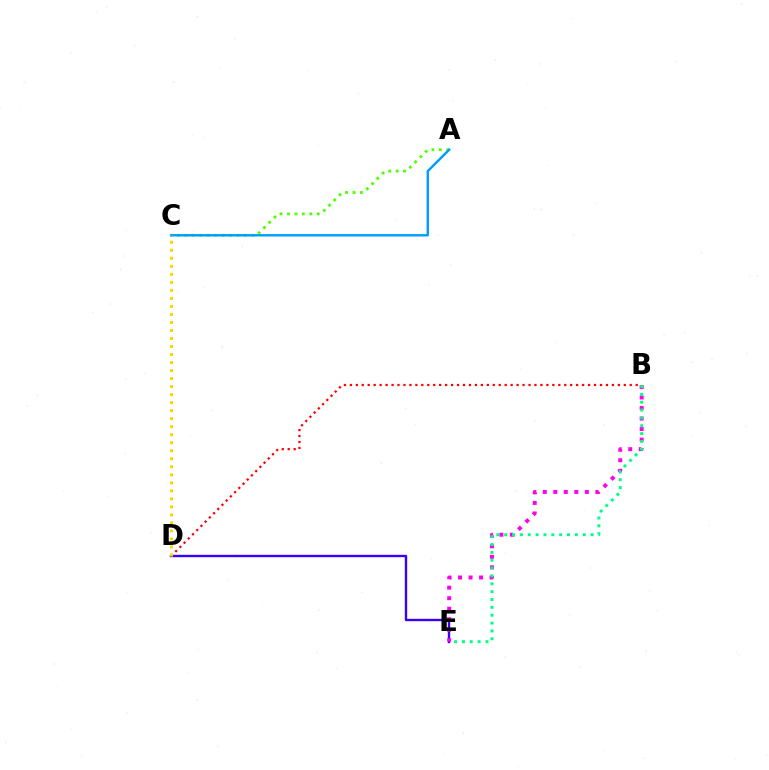{('D', 'E'): [{'color': '#3700ff', 'line_style': 'solid', 'thickness': 1.72}], ('A', 'C'): [{'color': '#4fff00', 'line_style': 'dotted', 'thickness': 2.02}, {'color': '#009eff', 'line_style': 'solid', 'thickness': 1.74}], ('B', 'E'): [{'color': '#ff00ed', 'line_style': 'dotted', 'thickness': 2.86}, {'color': '#00ff86', 'line_style': 'dotted', 'thickness': 2.13}], ('B', 'D'): [{'color': '#ff0000', 'line_style': 'dotted', 'thickness': 1.62}], ('C', 'D'): [{'color': '#ffd500', 'line_style': 'dotted', 'thickness': 2.18}]}